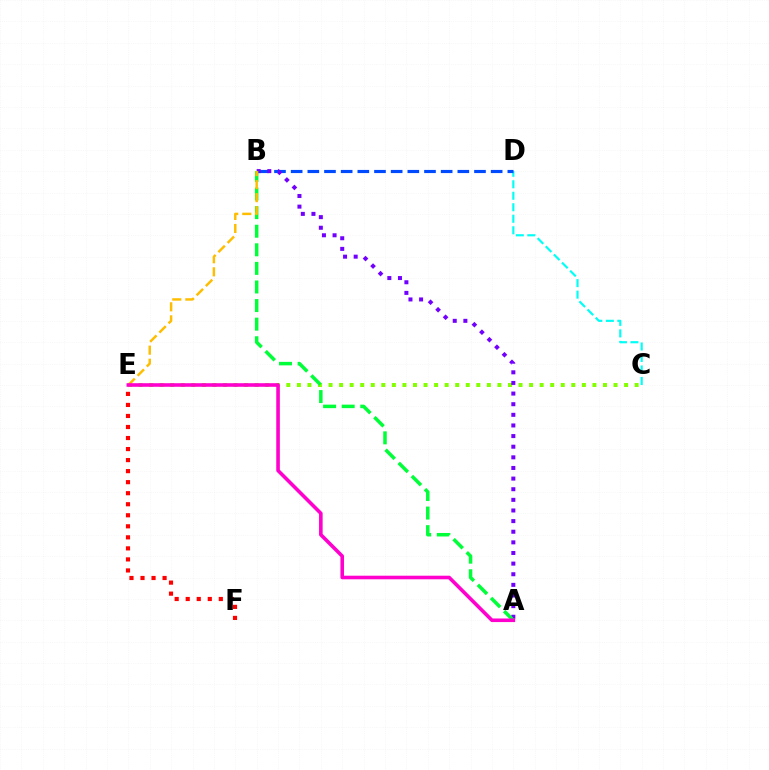{('C', 'E'): [{'color': '#84ff00', 'line_style': 'dotted', 'thickness': 2.87}], ('E', 'F'): [{'color': '#ff0000', 'line_style': 'dotted', 'thickness': 3.0}], ('C', 'D'): [{'color': '#00fff6', 'line_style': 'dashed', 'thickness': 1.56}], ('B', 'D'): [{'color': '#004bff', 'line_style': 'dashed', 'thickness': 2.26}], ('A', 'B'): [{'color': '#7200ff', 'line_style': 'dotted', 'thickness': 2.89}, {'color': '#00ff39', 'line_style': 'dashed', 'thickness': 2.52}], ('B', 'E'): [{'color': '#ffbd00', 'line_style': 'dashed', 'thickness': 1.77}], ('A', 'E'): [{'color': '#ff00cf', 'line_style': 'solid', 'thickness': 2.59}]}